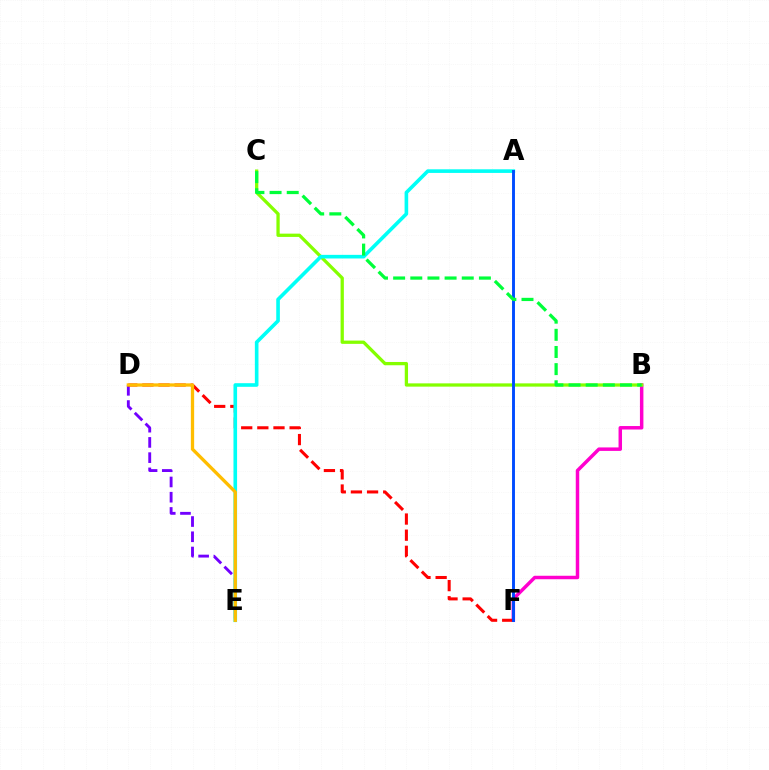{('D', 'E'): [{'color': '#7200ff', 'line_style': 'dashed', 'thickness': 2.07}, {'color': '#ffbd00', 'line_style': 'solid', 'thickness': 2.37}], ('B', 'F'): [{'color': '#ff00cf', 'line_style': 'solid', 'thickness': 2.5}], ('B', 'C'): [{'color': '#84ff00', 'line_style': 'solid', 'thickness': 2.36}, {'color': '#00ff39', 'line_style': 'dashed', 'thickness': 2.33}], ('D', 'F'): [{'color': '#ff0000', 'line_style': 'dashed', 'thickness': 2.19}], ('A', 'E'): [{'color': '#00fff6', 'line_style': 'solid', 'thickness': 2.61}], ('A', 'F'): [{'color': '#004bff', 'line_style': 'solid', 'thickness': 2.1}]}